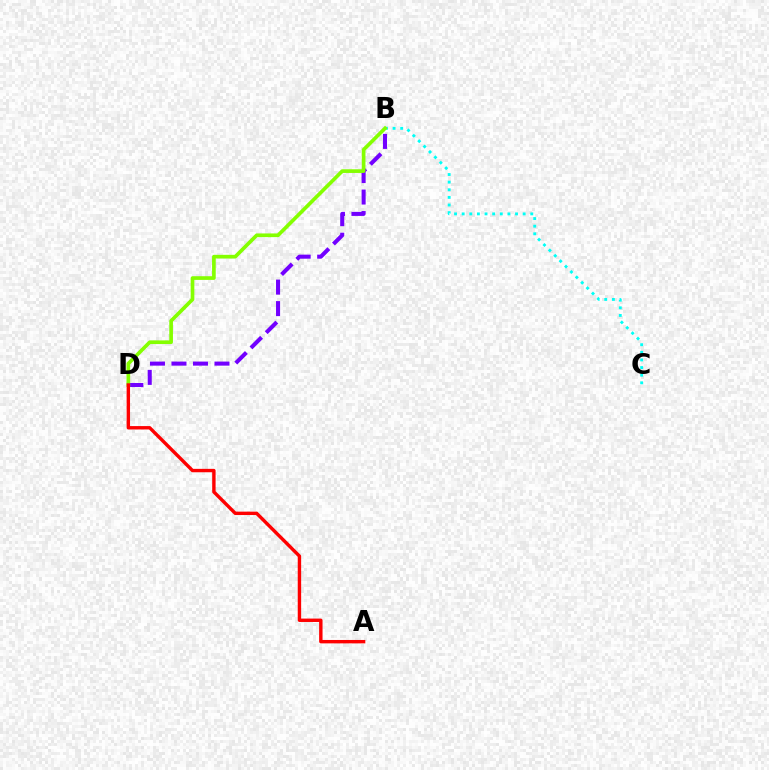{('B', 'D'): [{'color': '#7200ff', 'line_style': 'dashed', 'thickness': 2.92}, {'color': '#84ff00', 'line_style': 'solid', 'thickness': 2.65}], ('B', 'C'): [{'color': '#00fff6', 'line_style': 'dotted', 'thickness': 2.07}], ('A', 'D'): [{'color': '#ff0000', 'line_style': 'solid', 'thickness': 2.45}]}